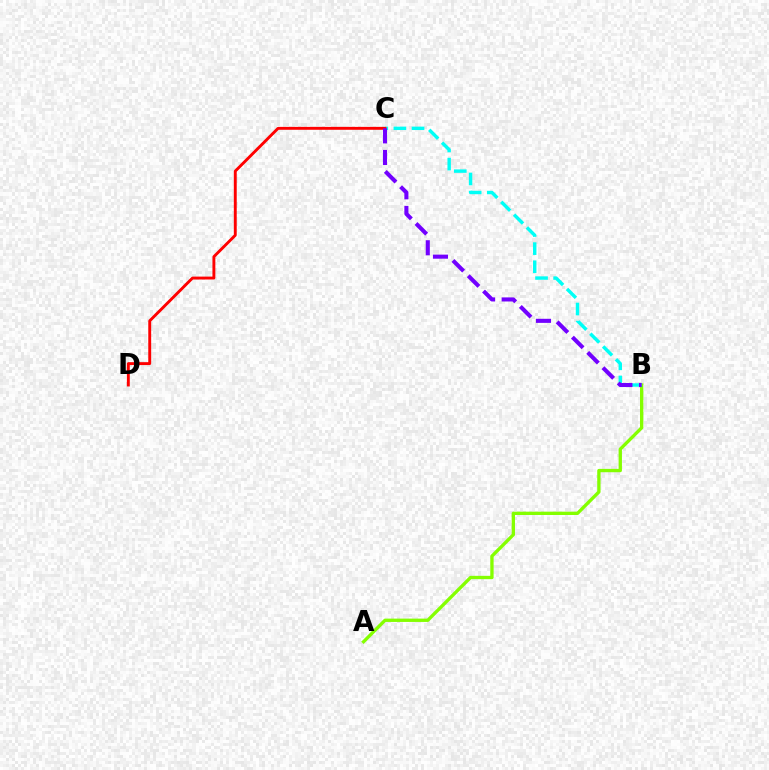{('A', 'B'): [{'color': '#84ff00', 'line_style': 'solid', 'thickness': 2.4}], ('B', 'C'): [{'color': '#00fff6', 'line_style': 'dashed', 'thickness': 2.46}, {'color': '#7200ff', 'line_style': 'dashed', 'thickness': 2.93}], ('C', 'D'): [{'color': '#ff0000', 'line_style': 'solid', 'thickness': 2.09}]}